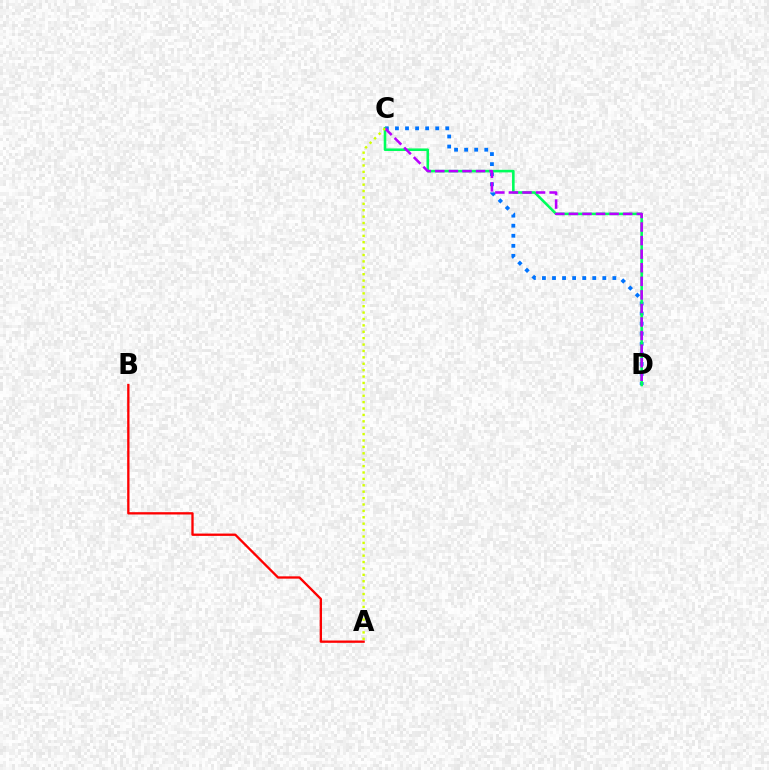{('C', 'D'): [{'color': '#0074ff', 'line_style': 'dotted', 'thickness': 2.73}, {'color': '#00ff5c', 'line_style': 'solid', 'thickness': 1.87}, {'color': '#b900ff', 'line_style': 'dashed', 'thickness': 1.84}], ('A', 'B'): [{'color': '#ff0000', 'line_style': 'solid', 'thickness': 1.67}], ('A', 'C'): [{'color': '#d1ff00', 'line_style': 'dotted', 'thickness': 1.74}]}